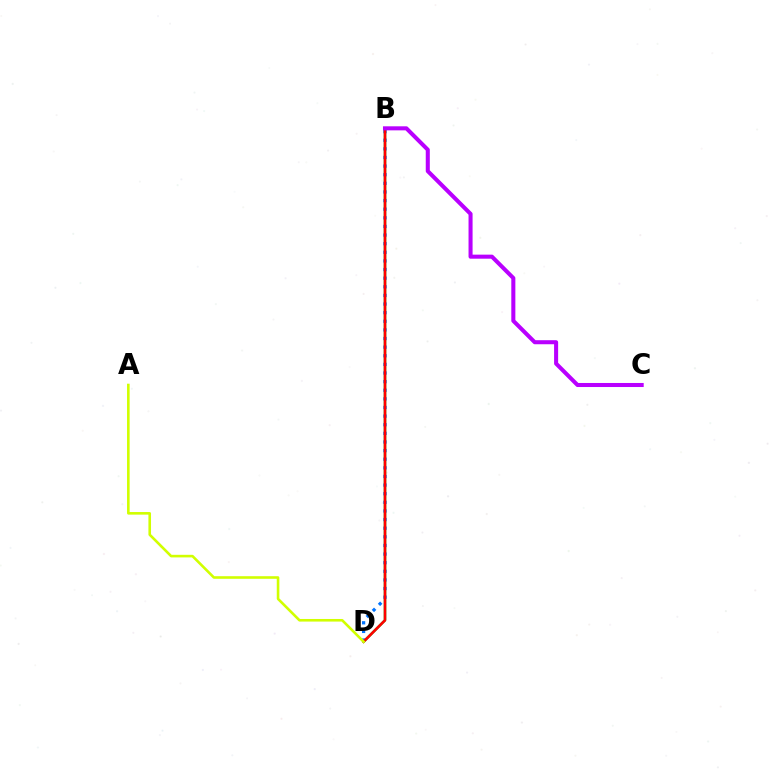{('B', 'D'): [{'color': '#00ff5c', 'line_style': 'solid', 'thickness': 1.83}, {'color': '#0074ff', 'line_style': 'dotted', 'thickness': 2.34}, {'color': '#ff0000', 'line_style': 'solid', 'thickness': 1.89}], ('B', 'C'): [{'color': '#b900ff', 'line_style': 'solid', 'thickness': 2.91}], ('A', 'D'): [{'color': '#d1ff00', 'line_style': 'solid', 'thickness': 1.87}]}